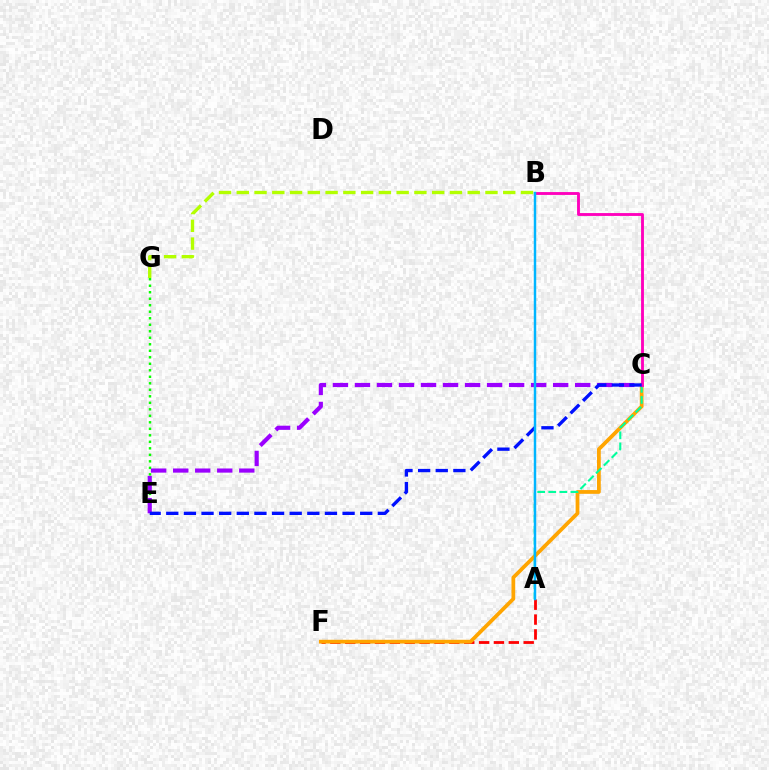{('E', 'G'): [{'color': '#08ff00', 'line_style': 'dotted', 'thickness': 1.77}], ('A', 'F'): [{'color': '#ff0000', 'line_style': 'dashed', 'thickness': 2.02}], ('C', 'F'): [{'color': '#ffa500', 'line_style': 'solid', 'thickness': 2.71}], ('C', 'E'): [{'color': '#9b00ff', 'line_style': 'dashed', 'thickness': 2.99}, {'color': '#0010ff', 'line_style': 'dashed', 'thickness': 2.4}], ('A', 'C'): [{'color': '#00ff9d', 'line_style': 'dashed', 'thickness': 1.5}], ('B', 'C'): [{'color': '#ff00bd', 'line_style': 'solid', 'thickness': 2.06}], ('B', 'G'): [{'color': '#b3ff00', 'line_style': 'dashed', 'thickness': 2.41}], ('A', 'B'): [{'color': '#00b5ff', 'line_style': 'solid', 'thickness': 1.77}]}